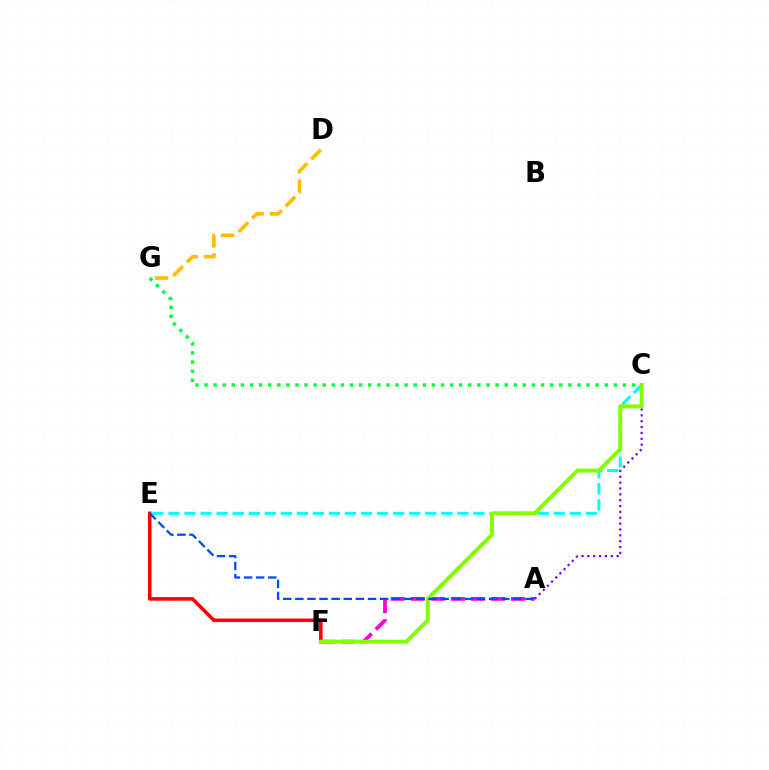{('C', 'E'): [{'color': '#00fff6', 'line_style': 'dashed', 'thickness': 2.18}], ('A', 'F'): [{'color': '#ff00cf', 'line_style': 'dashed', 'thickness': 2.72}], ('E', 'F'): [{'color': '#ff0000', 'line_style': 'solid', 'thickness': 2.57}], ('D', 'G'): [{'color': '#ffbd00', 'line_style': 'dashed', 'thickness': 2.61}], ('A', 'C'): [{'color': '#7200ff', 'line_style': 'dotted', 'thickness': 1.59}], ('C', 'F'): [{'color': '#84ff00', 'line_style': 'solid', 'thickness': 2.86}], ('A', 'E'): [{'color': '#004bff', 'line_style': 'dashed', 'thickness': 1.65}], ('C', 'G'): [{'color': '#00ff39', 'line_style': 'dotted', 'thickness': 2.47}]}